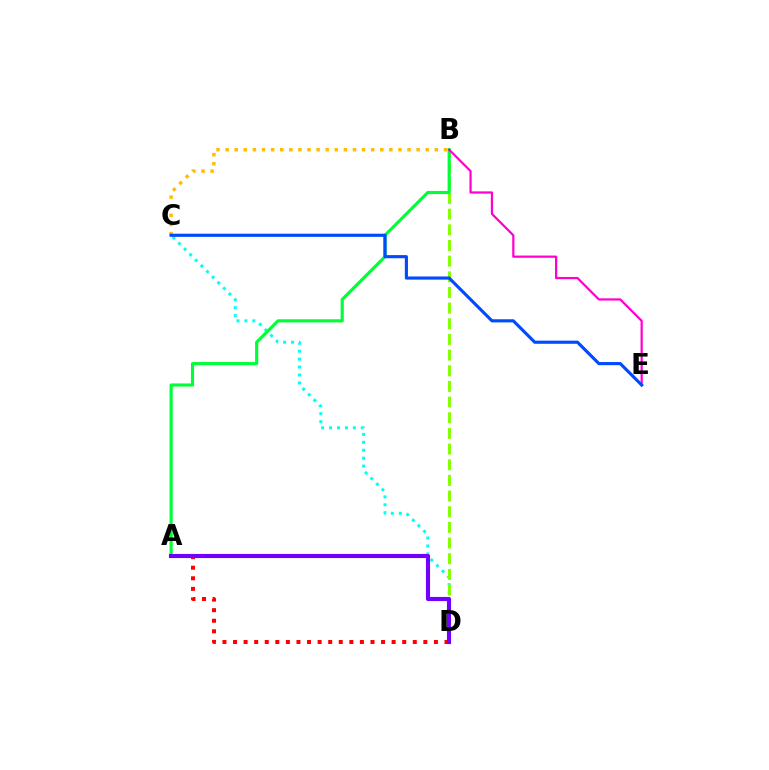{('C', 'D'): [{'color': '#00fff6', 'line_style': 'dotted', 'thickness': 2.15}], ('B', 'D'): [{'color': '#84ff00', 'line_style': 'dashed', 'thickness': 2.13}], ('A', 'B'): [{'color': '#00ff39', 'line_style': 'solid', 'thickness': 2.27}], ('B', 'E'): [{'color': '#ff00cf', 'line_style': 'solid', 'thickness': 1.6}], ('A', 'D'): [{'color': '#ff0000', 'line_style': 'dotted', 'thickness': 2.87}, {'color': '#7200ff', 'line_style': 'solid', 'thickness': 2.96}], ('B', 'C'): [{'color': '#ffbd00', 'line_style': 'dotted', 'thickness': 2.47}], ('C', 'E'): [{'color': '#004bff', 'line_style': 'solid', 'thickness': 2.26}]}